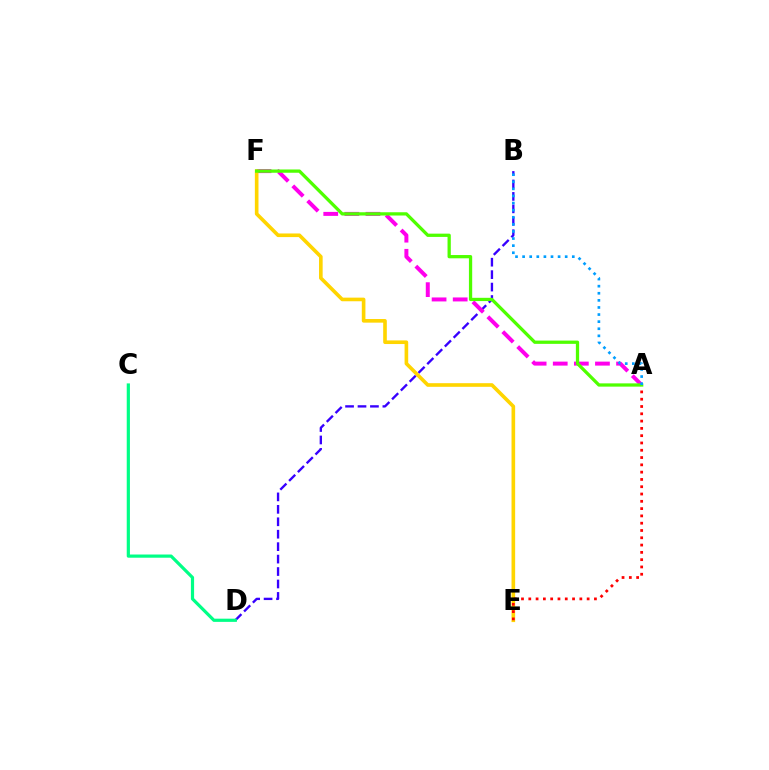{('B', 'D'): [{'color': '#3700ff', 'line_style': 'dashed', 'thickness': 1.69}], ('A', 'F'): [{'color': '#ff00ed', 'line_style': 'dashed', 'thickness': 2.87}, {'color': '#4fff00', 'line_style': 'solid', 'thickness': 2.35}], ('E', 'F'): [{'color': '#ffd500', 'line_style': 'solid', 'thickness': 2.61}], ('C', 'D'): [{'color': '#00ff86', 'line_style': 'solid', 'thickness': 2.3}], ('A', 'E'): [{'color': '#ff0000', 'line_style': 'dotted', 'thickness': 1.98}], ('A', 'B'): [{'color': '#009eff', 'line_style': 'dotted', 'thickness': 1.93}]}